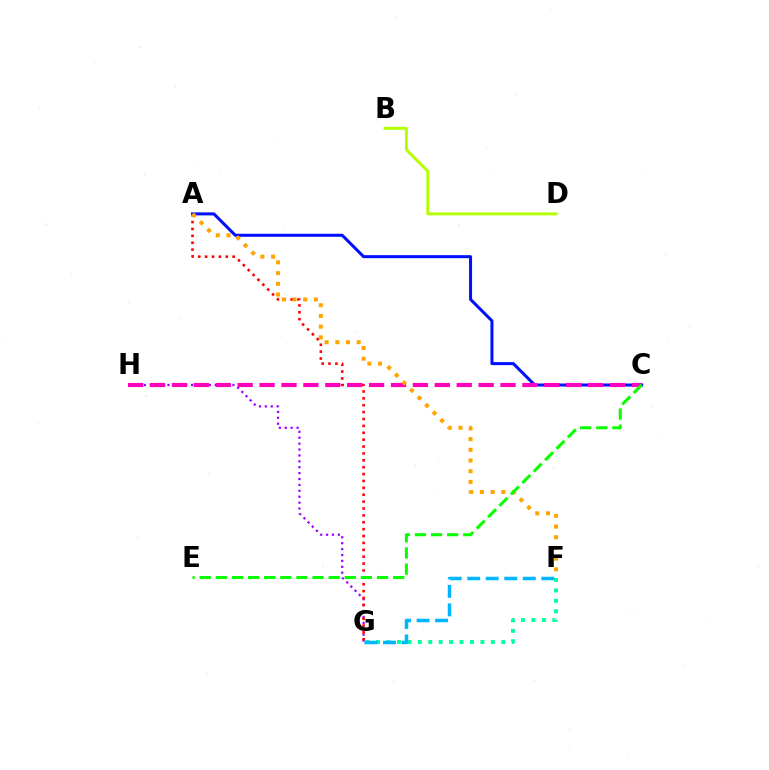{('G', 'H'): [{'color': '#9b00ff', 'line_style': 'dotted', 'thickness': 1.6}], ('A', 'C'): [{'color': '#0010ff', 'line_style': 'solid', 'thickness': 2.18}], ('F', 'G'): [{'color': '#00ff9d', 'line_style': 'dotted', 'thickness': 2.83}, {'color': '#00b5ff', 'line_style': 'dashed', 'thickness': 2.52}], ('B', 'D'): [{'color': '#b3ff00', 'line_style': 'solid', 'thickness': 2.1}], ('A', 'G'): [{'color': '#ff0000', 'line_style': 'dotted', 'thickness': 1.87}], ('C', 'H'): [{'color': '#ff00bd', 'line_style': 'dashed', 'thickness': 2.98}], ('A', 'F'): [{'color': '#ffa500', 'line_style': 'dotted', 'thickness': 2.91}], ('C', 'E'): [{'color': '#08ff00', 'line_style': 'dashed', 'thickness': 2.19}]}